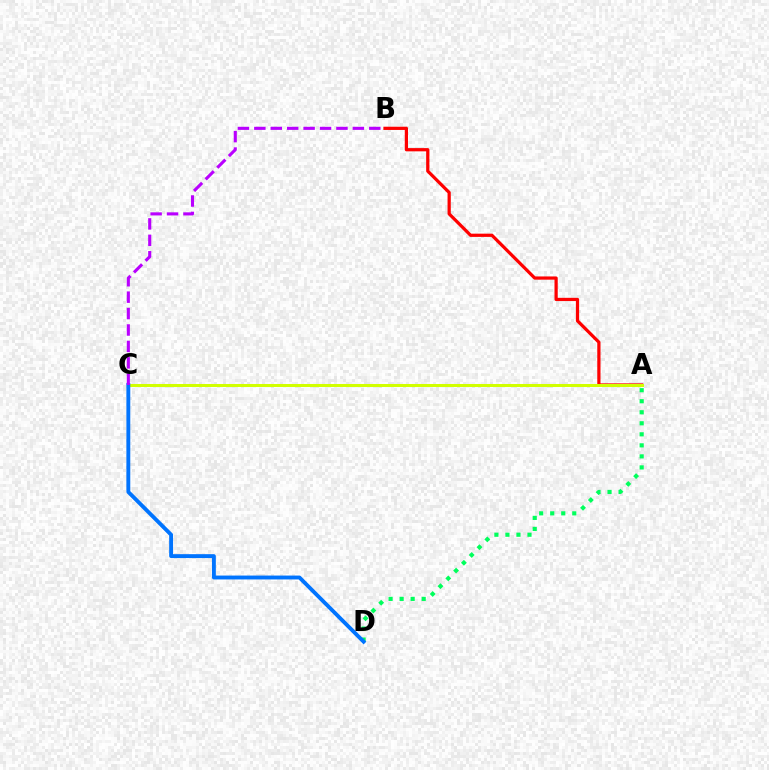{('A', 'B'): [{'color': '#ff0000', 'line_style': 'solid', 'thickness': 2.33}], ('A', 'C'): [{'color': '#d1ff00', 'line_style': 'solid', 'thickness': 2.18}], ('A', 'D'): [{'color': '#00ff5c', 'line_style': 'dotted', 'thickness': 3.0}], ('C', 'D'): [{'color': '#0074ff', 'line_style': 'solid', 'thickness': 2.8}], ('B', 'C'): [{'color': '#b900ff', 'line_style': 'dashed', 'thickness': 2.23}]}